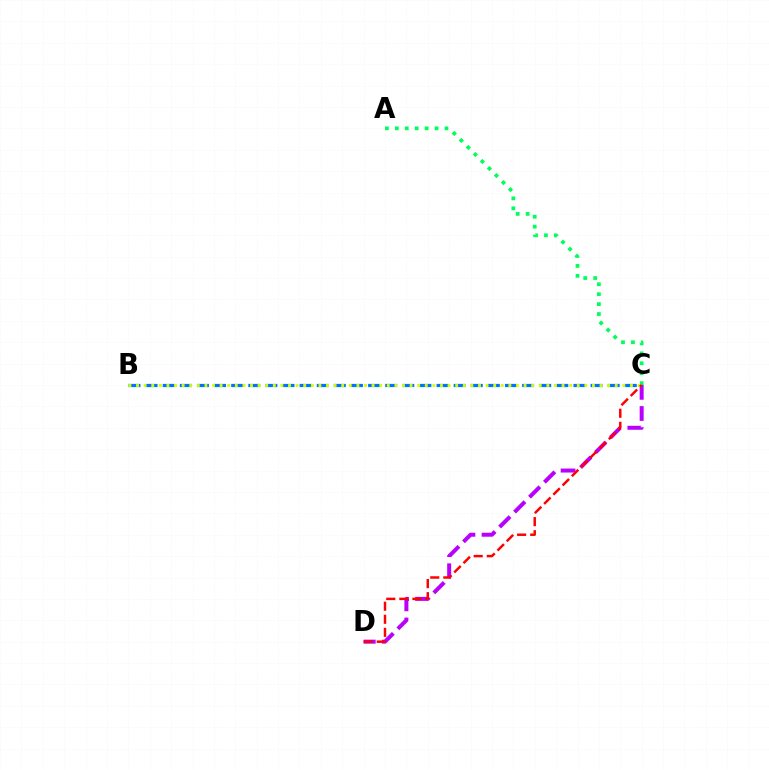{('C', 'D'): [{'color': '#b900ff', 'line_style': 'dashed', 'thickness': 2.87}, {'color': '#ff0000', 'line_style': 'dashed', 'thickness': 1.78}], ('B', 'C'): [{'color': '#0074ff', 'line_style': 'dashed', 'thickness': 2.32}, {'color': '#d1ff00', 'line_style': 'dotted', 'thickness': 2.06}], ('A', 'C'): [{'color': '#00ff5c', 'line_style': 'dotted', 'thickness': 2.7}]}